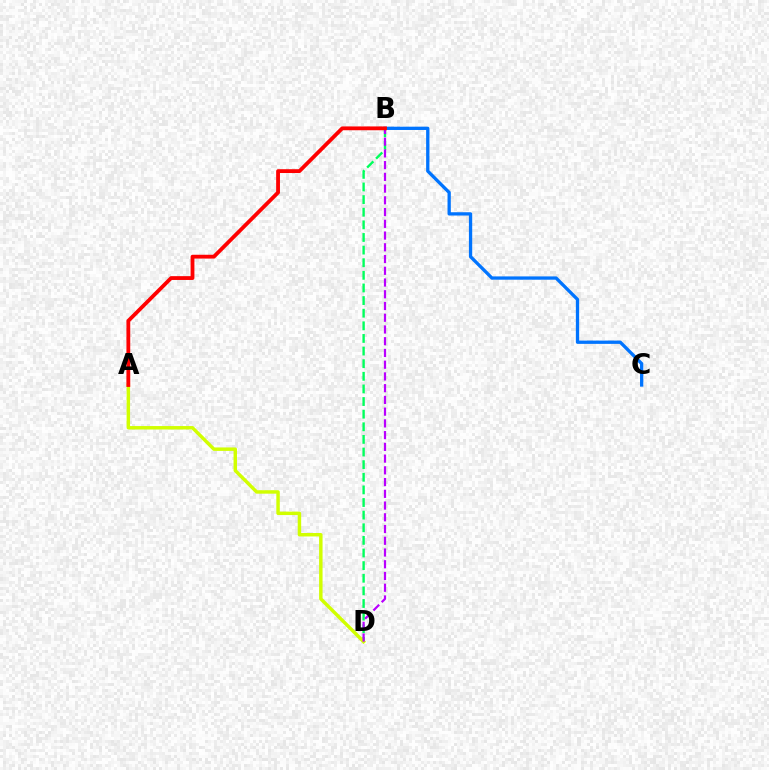{('B', 'D'): [{'color': '#00ff5c', 'line_style': 'dashed', 'thickness': 1.71}, {'color': '#b900ff', 'line_style': 'dashed', 'thickness': 1.59}], ('B', 'C'): [{'color': '#0074ff', 'line_style': 'solid', 'thickness': 2.37}], ('A', 'D'): [{'color': '#d1ff00', 'line_style': 'solid', 'thickness': 2.48}], ('A', 'B'): [{'color': '#ff0000', 'line_style': 'solid', 'thickness': 2.75}]}